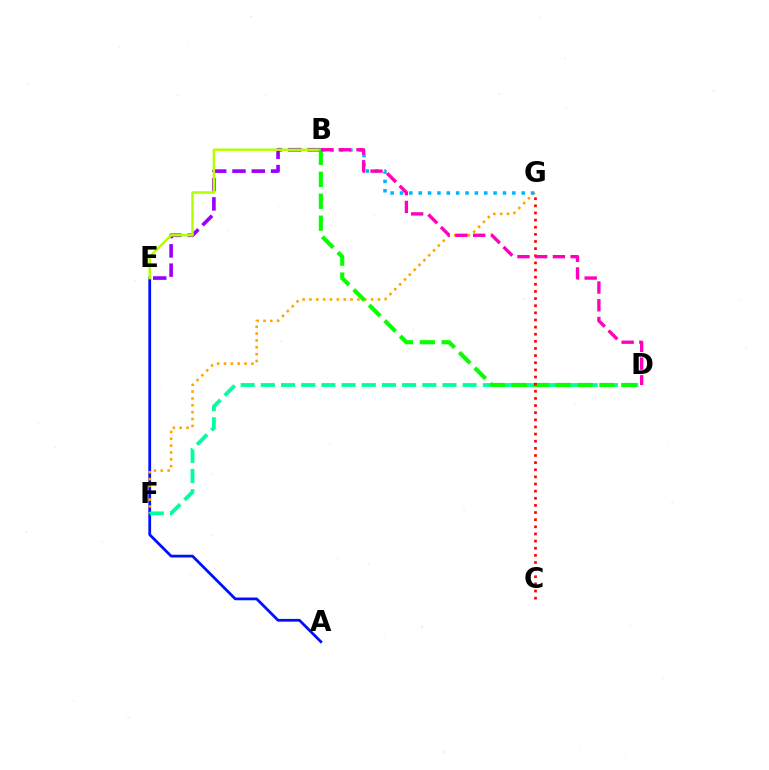{('A', 'E'): [{'color': '#0010ff', 'line_style': 'solid', 'thickness': 1.99}], ('B', 'E'): [{'color': '#9b00ff', 'line_style': 'dashed', 'thickness': 2.62}, {'color': '#b3ff00', 'line_style': 'solid', 'thickness': 1.79}], ('F', 'G'): [{'color': '#ffa500', 'line_style': 'dotted', 'thickness': 1.86}], ('B', 'G'): [{'color': '#00b5ff', 'line_style': 'dotted', 'thickness': 2.54}], ('D', 'F'): [{'color': '#00ff9d', 'line_style': 'dashed', 'thickness': 2.74}], ('B', 'D'): [{'color': '#08ff00', 'line_style': 'dashed', 'thickness': 2.98}, {'color': '#ff00bd', 'line_style': 'dashed', 'thickness': 2.41}], ('C', 'G'): [{'color': '#ff0000', 'line_style': 'dotted', 'thickness': 1.94}]}